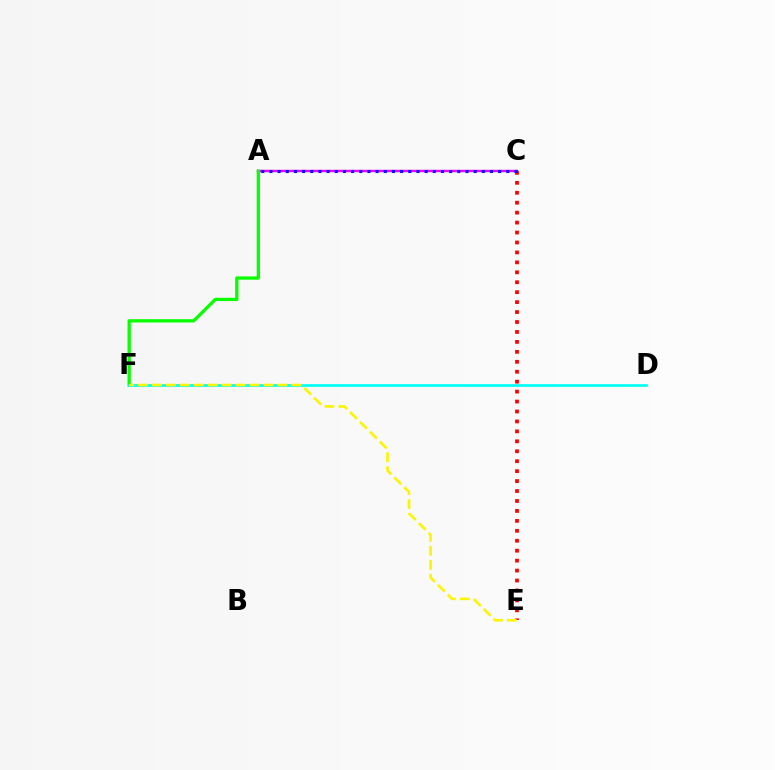{('A', 'C'): [{'color': '#ee00ff', 'line_style': 'solid', 'thickness': 1.74}, {'color': '#0010ff', 'line_style': 'dotted', 'thickness': 2.22}], ('A', 'F'): [{'color': '#08ff00', 'line_style': 'solid', 'thickness': 2.37}], ('C', 'E'): [{'color': '#ff0000', 'line_style': 'dotted', 'thickness': 2.7}], ('D', 'F'): [{'color': '#00fff6', 'line_style': 'solid', 'thickness': 1.94}], ('E', 'F'): [{'color': '#fcf500', 'line_style': 'dashed', 'thickness': 1.89}]}